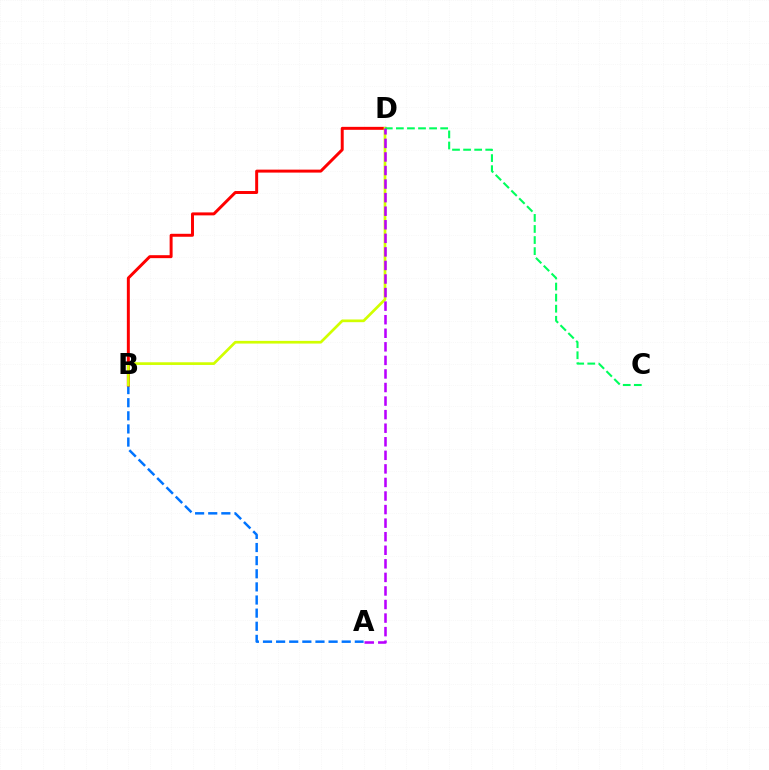{('A', 'B'): [{'color': '#0074ff', 'line_style': 'dashed', 'thickness': 1.78}], ('B', 'D'): [{'color': '#ff0000', 'line_style': 'solid', 'thickness': 2.13}, {'color': '#d1ff00', 'line_style': 'solid', 'thickness': 1.94}], ('C', 'D'): [{'color': '#00ff5c', 'line_style': 'dashed', 'thickness': 1.5}], ('A', 'D'): [{'color': '#b900ff', 'line_style': 'dashed', 'thickness': 1.84}]}